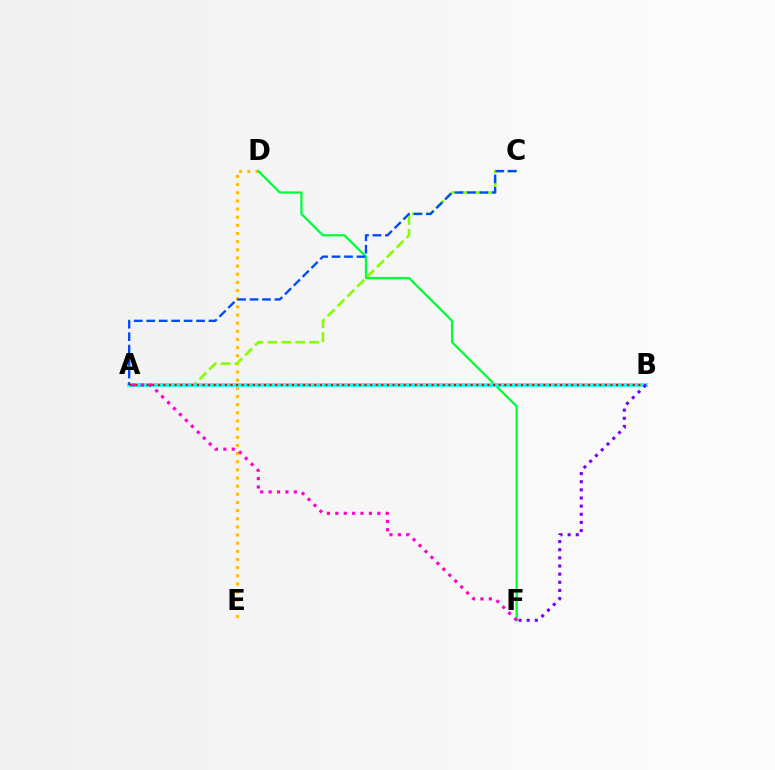{('D', 'E'): [{'color': '#ffbd00', 'line_style': 'dotted', 'thickness': 2.21}], ('D', 'F'): [{'color': '#00ff39', 'line_style': 'solid', 'thickness': 1.63}], ('A', 'C'): [{'color': '#84ff00', 'line_style': 'dashed', 'thickness': 1.89}, {'color': '#004bff', 'line_style': 'dashed', 'thickness': 1.69}], ('A', 'B'): [{'color': '#00fff6', 'line_style': 'solid', 'thickness': 2.66}, {'color': '#ff0000', 'line_style': 'dotted', 'thickness': 1.52}], ('A', 'F'): [{'color': '#ff00cf', 'line_style': 'dotted', 'thickness': 2.28}], ('B', 'F'): [{'color': '#7200ff', 'line_style': 'dotted', 'thickness': 2.21}]}